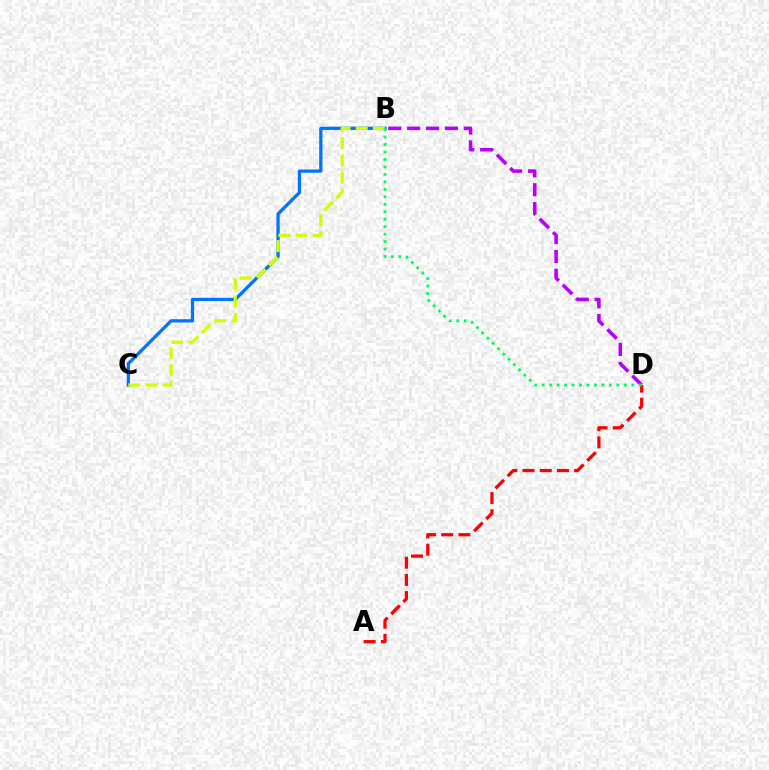{('B', 'D'): [{'color': '#b900ff', 'line_style': 'dashed', 'thickness': 2.57}, {'color': '#00ff5c', 'line_style': 'dotted', 'thickness': 2.03}], ('B', 'C'): [{'color': '#0074ff', 'line_style': 'solid', 'thickness': 2.35}, {'color': '#d1ff00', 'line_style': 'dashed', 'thickness': 2.33}], ('A', 'D'): [{'color': '#ff0000', 'line_style': 'dashed', 'thickness': 2.34}]}